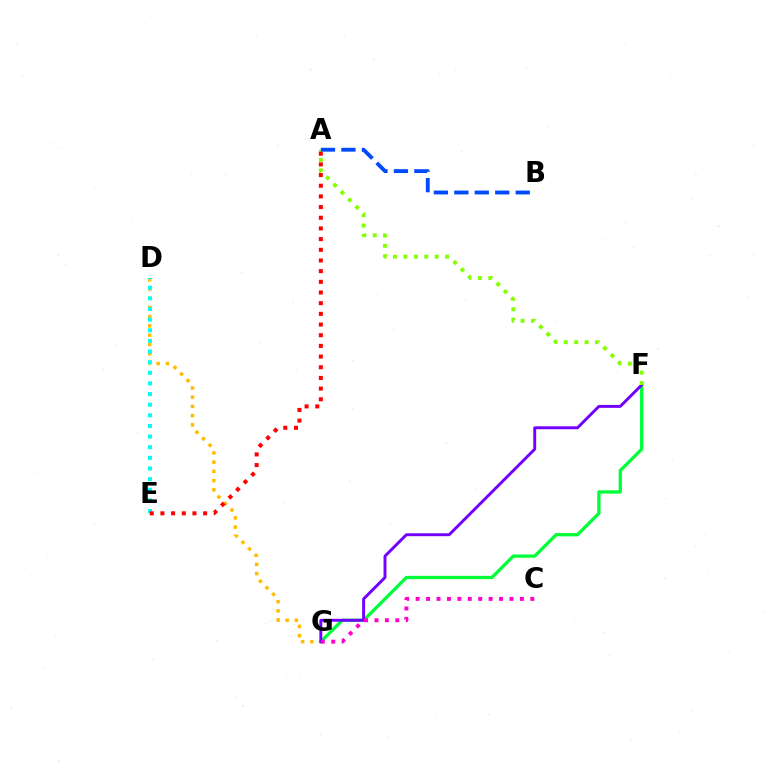{('F', 'G'): [{'color': '#00ff39', 'line_style': 'solid', 'thickness': 2.36}, {'color': '#7200ff', 'line_style': 'solid', 'thickness': 2.11}], ('D', 'G'): [{'color': '#ffbd00', 'line_style': 'dotted', 'thickness': 2.51}], ('C', 'G'): [{'color': '#ff00cf', 'line_style': 'dotted', 'thickness': 2.83}], ('A', 'F'): [{'color': '#84ff00', 'line_style': 'dotted', 'thickness': 2.83}], ('D', 'E'): [{'color': '#00fff6', 'line_style': 'dotted', 'thickness': 2.89}], ('A', 'E'): [{'color': '#ff0000', 'line_style': 'dotted', 'thickness': 2.9}], ('A', 'B'): [{'color': '#004bff', 'line_style': 'dashed', 'thickness': 2.78}]}